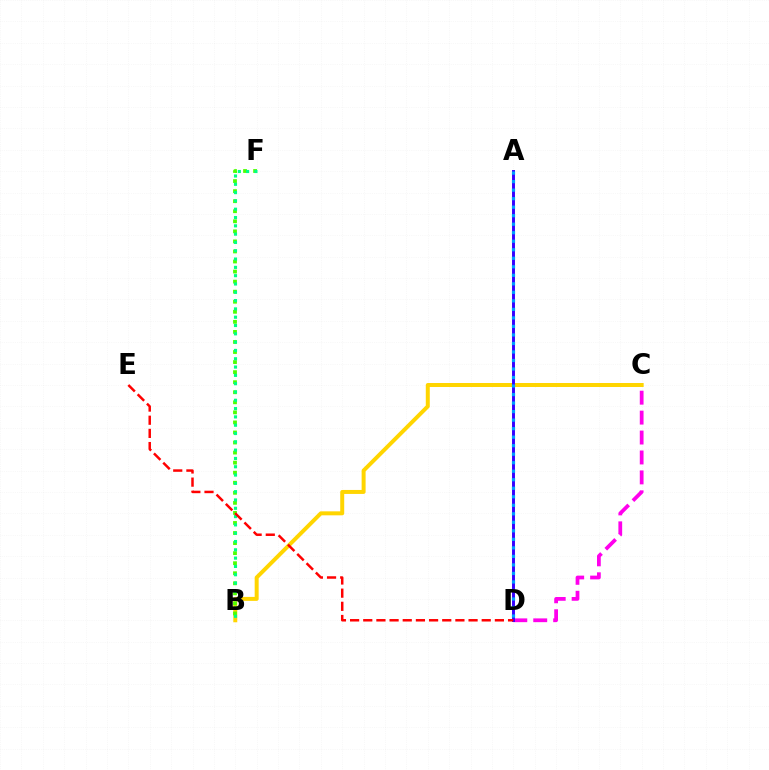{('B', 'C'): [{'color': '#ffd500', 'line_style': 'solid', 'thickness': 2.87}], ('C', 'D'): [{'color': '#ff00ed', 'line_style': 'dashed', 'thickness': 2.71}], ('A', 'D'): [{'color': '#3700ff', 'line_style': 'solid', 'thickness': 2.12}, {'color': '#009eff', 'line_style': 'dotted', 'thickness': 2.31}], ('B', 'F'): [{'color': '#4fff00', 'line_style': 'dotted', 'thickness': 2.73}, {'color': '#00ff86', 'line_style': 'dotted', 'thickness': 2.26}], ('D', 'E'): [{'color': '#ff0000', 'line_style': 'dashed', 'thickness': 1.79}]}